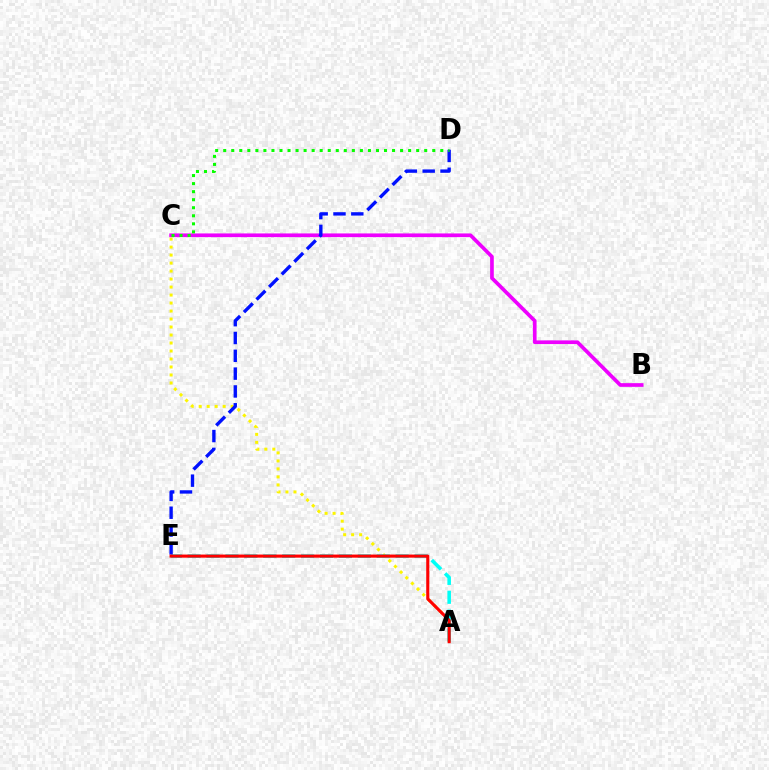{('A', 'C'): [{'color': '#fcf500', 'line_style': 'dotted', 'thickness': 2.17}], ('B', 'C'): [{'color': '#ee00ff', 'line_style': 'solid', 'thickness': 2.65}], ('A', 'E'): [{'color': '#00fff6', 'line_style': 'dashed', 'thickness': 2.57}, {'color': '#ff0000', 'line_style': 'solid', 'thickness': 2.24}], ('D', 'E'): [{'color': '#0010ff', 'line_style': 'dashed', 'thickness': 2.42}], ('C', 'D'): [{'color': '#08ff00', 'line_style': 'dotted', 'thickness': 2.18}]}